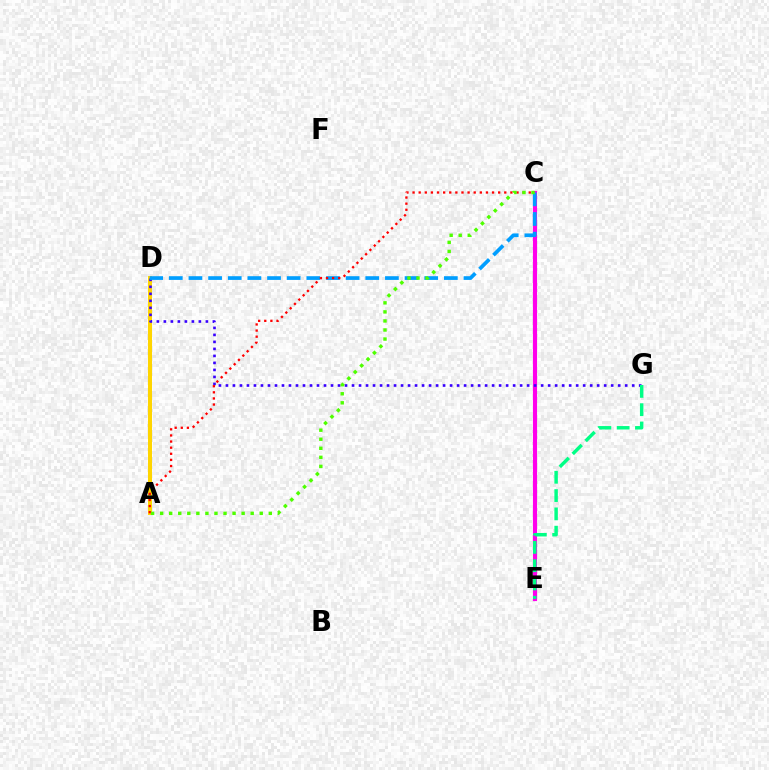{('C', 'E'): [{'color': '#ff00ed', 'line_style': 'solid', 'thickness': 2.99}], ('A', 'D'): [{'color': '#ffd500', 'line_style': 'solid', 'thickness': 2.89}], ('D', 'G'): [{'color': '#3700ff', 'line_style': 'dotted', 'thickness': 1.9}], ('C', 'D'): [{'color': '#009eff', 'line_style': 'dashed', 'thickness': 2.67}], ('A', 'C'): [{'color': '#ff0000', 'line_style': 'dotted', 'thickness': 1.66}, {'color': '#4fff00', 'line_style': 'dotted', 'thickness': 2.46}], ('E', 'G'): [{'color': '#00ff86', 'line_style': 'dashed', 'thickness': 2.49}]}